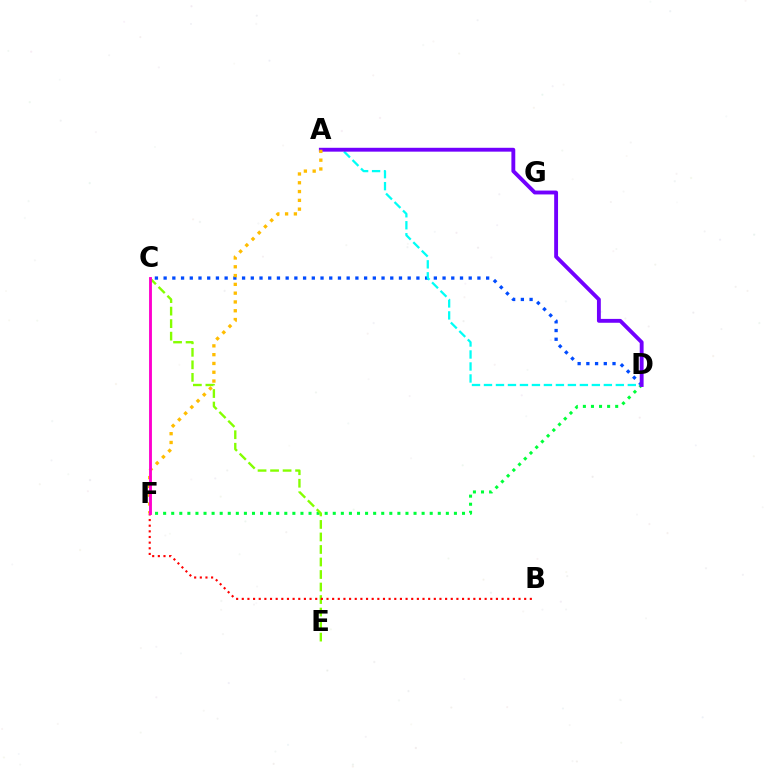{('D', 'F'): [{'color': '#00ff39', 'line_style': 'dotted', 'thickness': 2.19}], ('C', 'E'): [{'color': '#84ff00', 'line_style': 'dashed', 'thickness': 1.7}], ('C', 'D'): [{'color': '#004bff', 'line_style': 'dotted', 'thickness': 2.37}], ('A', 'D'): [{'color': '#00fff6', 'line_style': 'dashed', 'thickness': 1.63}, {'color': '#7200ff', 'line_style': 'solid', 'thickness': 2.78}], ('B', 'F'): [{'color': '#ff0000', 'line_style': 'dotted', 'thickness': 1.53}], ('A', 'F'): [{'color': '#ffbd00', 'line_style': 'dotted', 'thickness': 2.39}], ('C', 'F'): [{'color': '#ff00cf', 'line_style': 'solid', 'thickness': 2.06}]}